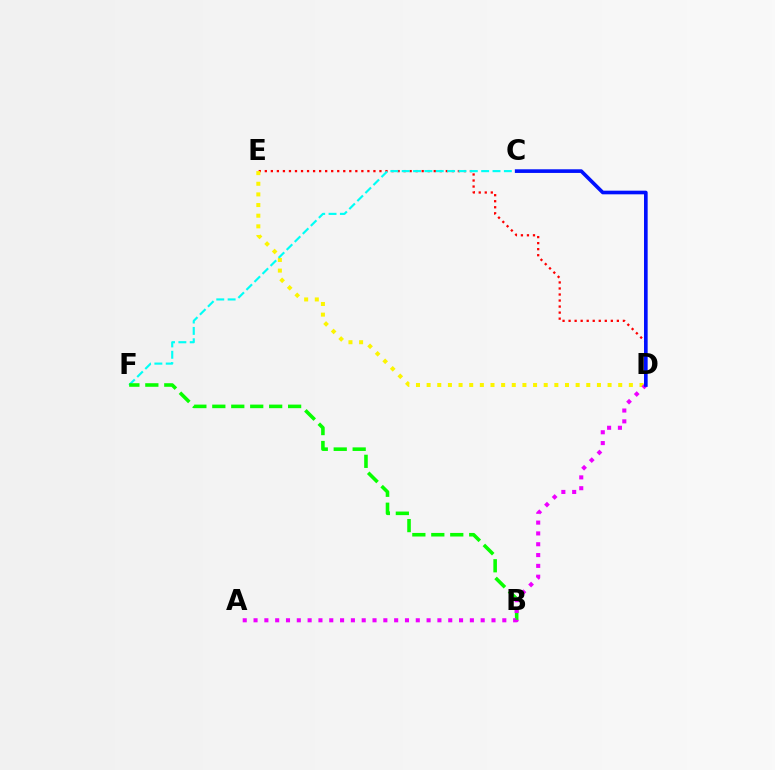{('D', 'E'): [{'color': '#ff0000', 'line_style': 'dotted', 'thickness': 1.64}, {'color': '#fcf500', 'line_style': 'dotted', 'thickness': 2.89}], ('C', 'F'): [{'color': '#00fff6', 'line_style': 'dashed', 'thickness': 1.54}], ('B', 'F'): [{'color': '#08ff00', 'line_style': 'dashed', 'thickness': 2.57}], ('A', 'D'): [{'color': '#ee00ff', 'line_style': 'dotted', 'thickness': 2.94}], ('C', 'D'): [{'color': '#0010ff', 'line_style': 'solid', 'thickness': 2.62}]}